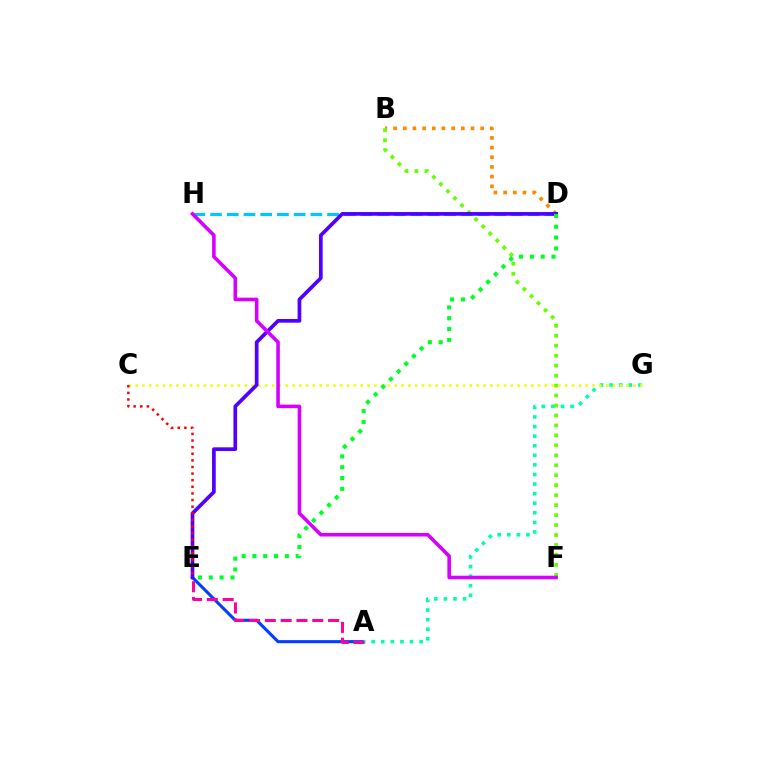{('A', 'E'): [{'color': '#003fff', 'line_style': 'solid', 'thickness': 2.22}, {'color': '#ff00a0', 'line_style': 'dashed', 'thickness': 2.15}], ('A', 'G'): [{'color': '#00ffaf', 'line_style': 'dotted', 'thickness': 2.6}], ('C', 'G'): [{'color': '#eeff00', 'line_style': 'dotted', 'thickness': 1.85}], ('D', 'H'): [{'color': '#00c7ff', 'line_style': 'dashed', 'thickness': 2.27}], ('B', 'D'): [{'color': '#ff8800', 'line_style': 'dotted', 'thickness': 2.63}], ('B', 'F'): [{'color': '#66ff00', 'line_style': 'dotted', 'thickness': 2.71}], ('D', 'E'): [{'color': '#4f00ff', 'line_style': 'solid', 'thickness': 2.66}, {'color': '#00ff27', 'line_style': 'dotted', 'thickness': 2.94}], ('F', 'H'): [{'color': '#d600ff', 'line_style': 'solid', 'thickness': 2.57}], ('C', 'E'): [{'color': '#ff0000', 'line_style': 'dotted', 'thickness': 1.8}]}